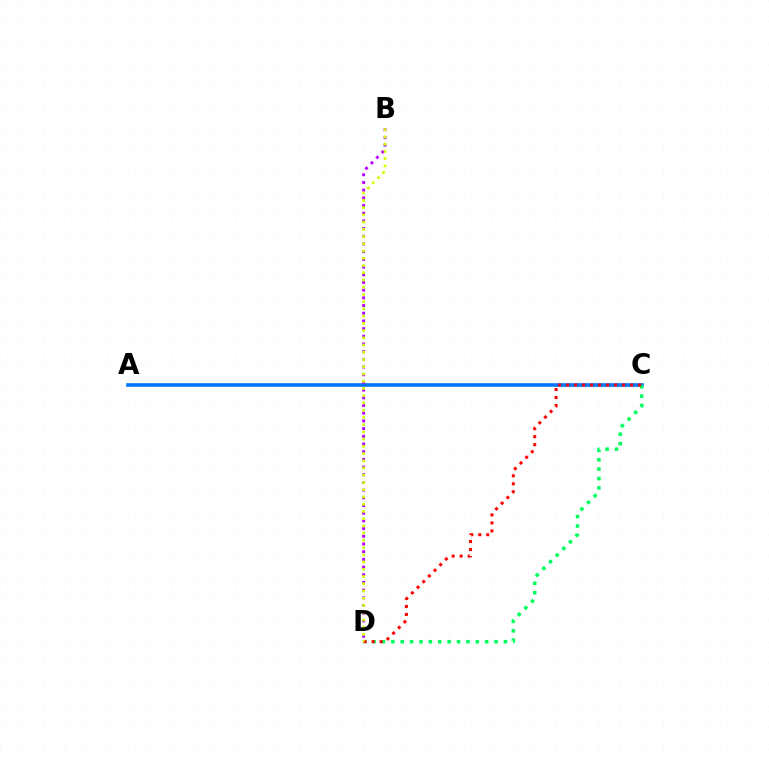{('A', 'C'): [{'color': '#0074ff', 'line_style': 'solid', 'thickness': 2.61}], ('C', 'D'): [{'color': '#00ff5c', 'line_style': 'dotted', 'thickness': 2.55}, {'color': '#ff0000', 'line_style': 'dotted', 'thickness': 2.17}], ('B', 'D'): [{'color': '#b900ff', 'line_style': 'dotted', 'thickness': 2.09}, {'color': '#d1ff00', 'line_style': 'dotted', 'thickness': 1.97}]}